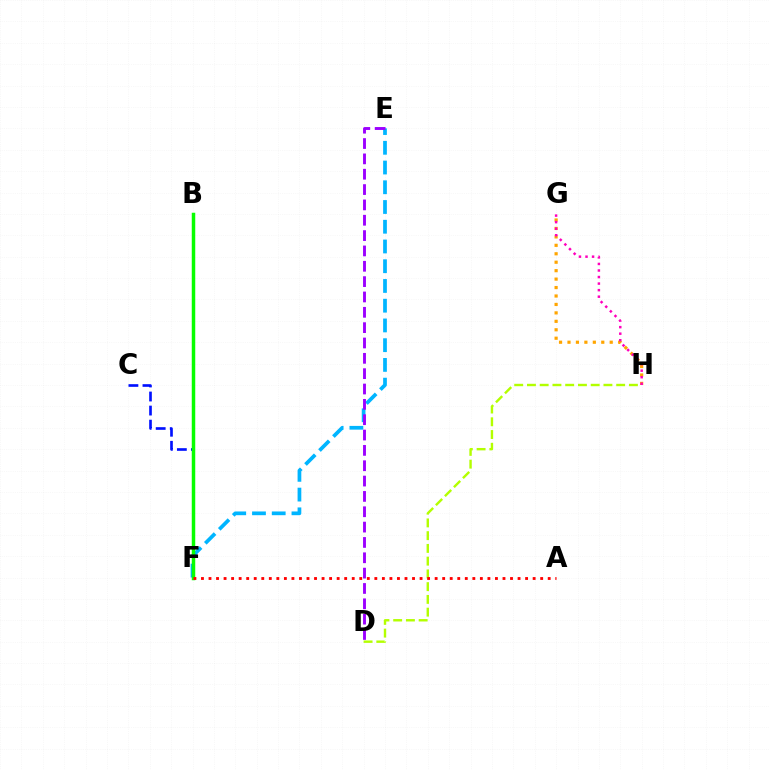{('C', 'F'): [{'color': '#0010ff', 'line_style': 'dashed', 'thickness': 1.91}], ('B', 'F'): [{'color': '#00ff9d', 'line_style': 'dashed', 'thickness': 2.01}, {'color': '#08ff00', 'line_style': 'solid', 'thickness': 2.51}], ('D', 'H'): [{'color': '#b3ff00', 'line_style': 'dashed', 'thickness': 1.73}], ('E', 'F'): [{'color': '#00b5ff', 'line_style': 'dashed', 'thickness': 2.68}], ('G', 'H'): [{'color': '#ffa500', 'line_style': 'dotted', 'thickness': 2.29}, {'color': '#ff00bd', 'line_style': 'dotted', 'thickness': 1.78}], ('D', 'E'): [{'color': '#9b00ff', 'line_style': 'dashed', 'thickness': 2.08}], ('A', 'F'): [{'color': '#ff0000', 'line_style': 'dotted', 'thickness': 2.05}]}